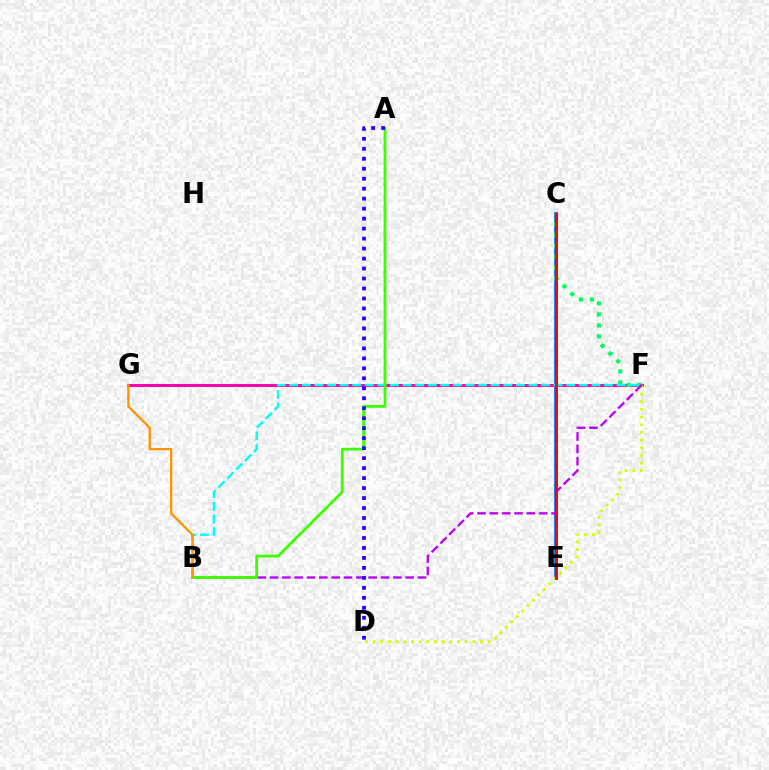{('F', 'G'): [{'color': '#ff00ac', 'line_style': 'solid', 'thickness': 2.1}], ('C', 'E'): [{'color': '#0074ff', 'line_style': 'solid', 'thickness': 2.72}, {'color': '#ff0000', 'line_style': 'solid', 'thickness': 2.05}], ('D', 'F'): [{'color': '#d1ff00', 'line_style': 'dotted', 'thickness': 2.08}], ('C', 'F'): [{'color': '#00ff5c', 'line_style': 'dotted', 'thickness': 2.98}], ('B', 'F'): [{'color': '#b900ff', 'line_style': 'dashed', 'thickness': 1.67}, {'color': '#00fff6', 'line_style': 'dashed', 'thickness': 1.71}], ('A', 'B'): [{'color': '#3dff00', 'line_style': 'solid', 'thickness': 2.02}], ('A', 'D'): [{'color': '#2500ff', 'line_style': 'dotted', 'thickness': 2.71}], ('B', 'G'): [{'color': '#ff9400', 'line_style': 'solid', 'thickness': 1.66}]}